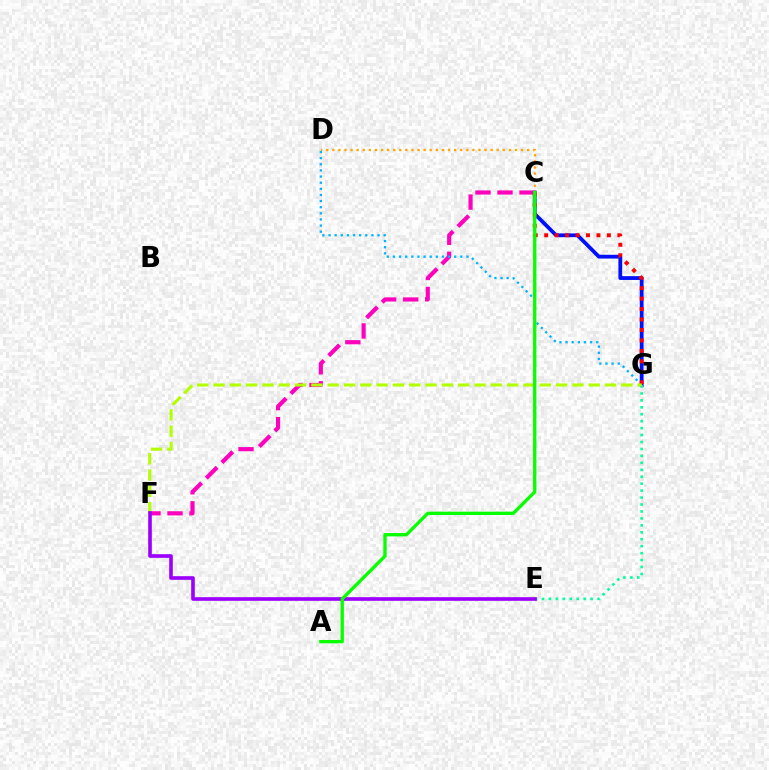{('C', 'G'): [{'color': '#0010ff', 'line_style': 'solid', 'thickness': 2.72}, {'color': '#ff0000', 'line_style': 'dotted', 'thickness': 2.84}], ('C', 'F'): [{'color': '#ff00bd', 'line_style': 'dashed', 'thickness': 2.99}], ('E', 'G'): [{'color': '#00ff9d', 'line_style': 'dotted', 'thickness': 1.89}], ('D', 'G'): [{'color': '#00b5ff', 'line_style': 'dotted', 'thickness': 1.67}], ('F', 'G'): [{'color': '#b3ff00', 'line_style': 'dashed', 'thickness': 2.22}], ('E', 'F'): [{'color': '#9b00ff', 'line_style': 'solid', 'thickness': 2.61}], ('C', 'D'): [{'color': '#ffa500', 'line_style': 'dotted', 'thickness': 1.65}], ('A', 'C'): [{'color': '#08ff00', 'line_style': 'solid', 'thickness': 2.39}]}